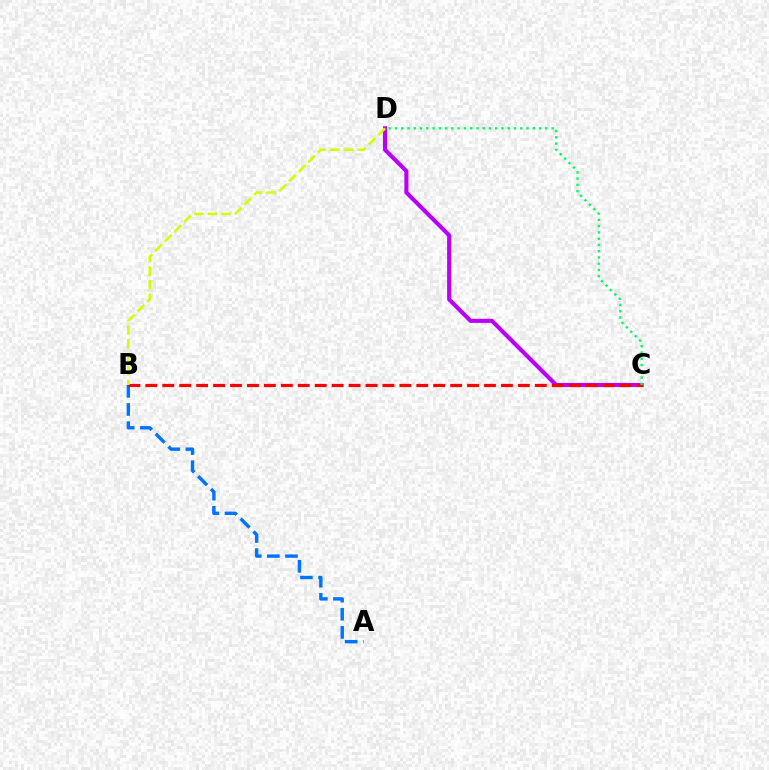{('A', 'B'): [{'color': '#0074ff', 'line_style': 'dashed', 'thickness': 2.47}], ('C', 'D'): [{'color': '#b900ff', 'line_style': 'solid', 'thickness': 2.96}, {'color': '#00ff5c', 'line_style': 'dotted', 'thickness': 1.7}], ('B', 'C'): [{'color': '#ff0000', 'line_style': 'dashed', 'thickness': 2.3}], ('B', 'D'): [{'color': '#d1ff00', 'line_style': 'dashed', 'thickness': 1.84}]}